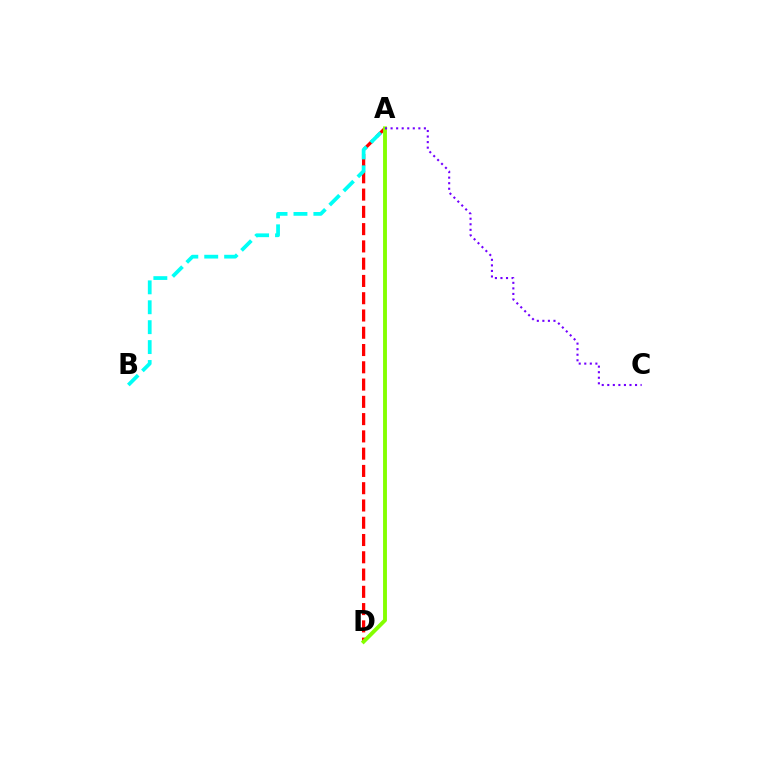{('A', 'D'): [{'color': '#ff0000', 'line_style': 'dashed', 'thickness': 2.35}, {'color': '#84ff00', 'line_style': 'solid', 'thickness': 2.8}], ('A', 'B'): [{'color': '#00fff6', 'line_style': 'dashed', 'thickness': 2.71}], ('A', 'C'): [{'color': '#7200ff', 'line_style': 'dotted', 'thickness': 1.51}]}